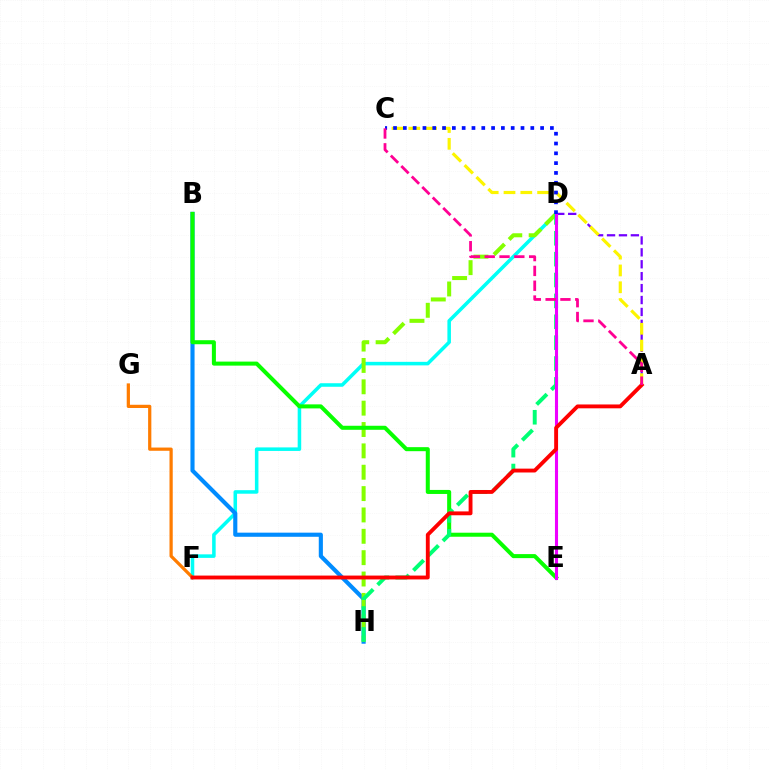{('D', 'F'): [{'color': '#00fff6', 'line_style': 'solid', 'thickness': 2.55}], ('F', 'G'): [{'color': '#ff7c00', 'line_style': 'solid', 'thickness': 2.32}], ('B', 'H'): [{'color': '#008cff', 'line_style': 'solid', 'thickness': 2.97}], ('D', 'H'): [{'color': '#84ff00', 'line_style': 'dashed', 'thickness': 2.9}, {'color': '#00ff74', 'line_style': 'dashed', 'thickness': 2.84}], ('A', 'D'): [{'color': '#7200ff', 'line_style': 'dashed', 'thickness': 1.62}], ('A', 'C'): [{'color': '#fcf500', 'line_style': 'dashed', 'thickness': 2.28}, {'color': '#ff0094', 'line_style': 'dashed', 'thickness': 2.01}], ('B', 'E'): [{'color': '#08ff00', 'line_style': 'solid', 'thickness': 2.9}], ('D', 'E'): [{'color': '#ee00ff', 'line_style': 'solid', 'thickness': 2.22}], ('C', 'D'): [{'color': '#0010ff', 'line_style': 'dotted', 'thickness': 2.66}], ('A', 'F'): [{'color': '#ff0000', 'line_style': 'solid', 'thickness': 2.78}]}